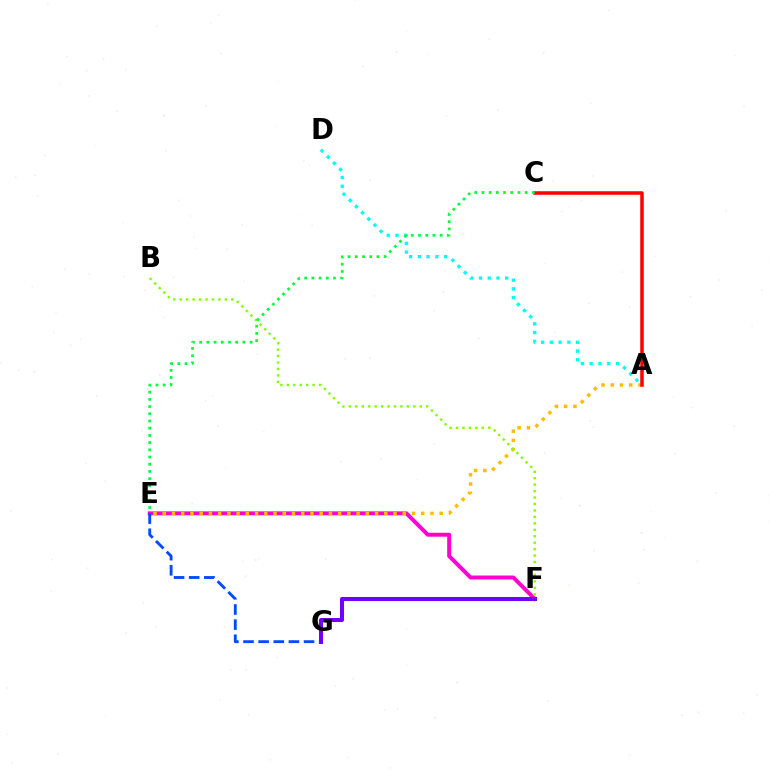{('E', 'F'): [{'color': '#ff00cf', 'line_style': 'solid', 'thickness': 2.84}], ('A', 'D'): [{'color': '#00fff6', 'line_style': 'dotted', 'thickness': 2.38}], ('E', 'G'): [{'color': '#004bff', 'line_style': 'dashed', 'thickness': 2.06}], ('A', 'E'): [{'color': '#ffbd00', 'line_style': 'dotted', 'thickness': 2.51}], ('F', 'G'): [{'color': '#7200ff', 'line_style': 'solid', 'thickness': 2.9}], ('B', 'F'): [{'color': '#84ff00', 'line_style': 'dotted', 'thickness': 1.75}], ('A', 'C'): [{'color': '#ff0000', 'line_style': 'solid', 'thickness': 2.53}], ('C', 'E'): [{'color': '#00ff39', 'line_style': 'dotted', 'thickness': 1.96}]}